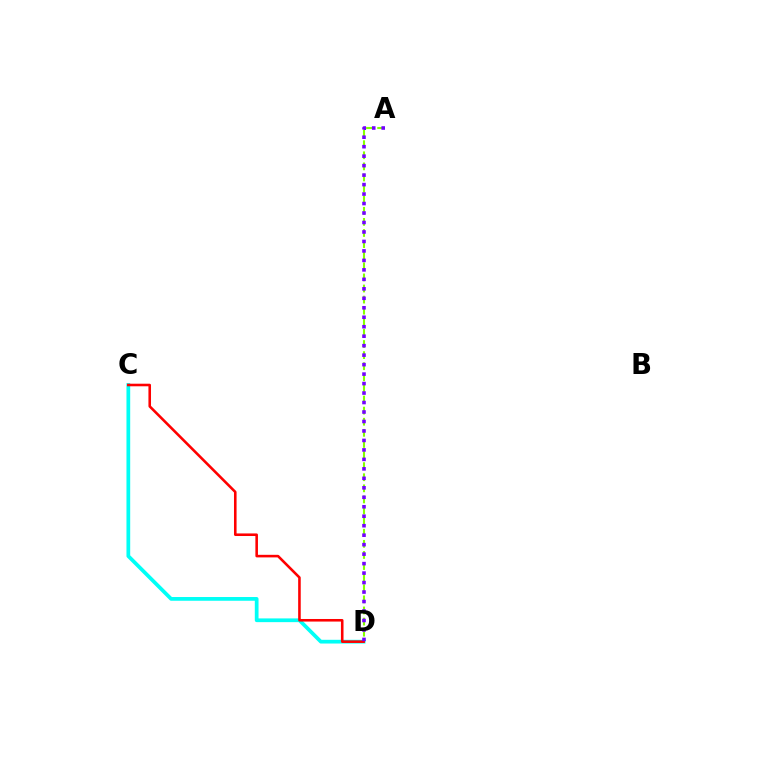{('C', 'D'): [{'color': '#00fff6', 'line_style': 'solid', 'thickness': 2.69}, {'color': '#ff0000', 'line_style': 'solid', 'thickness': 1.86}], ('A', 'D'): [{'color': '#84ff00', 'line_style': 'dashed', 'thickness': 1.51}, {'color': '#7200ff', 'line_style': 'dotted', 'thickness': 2.57}]}